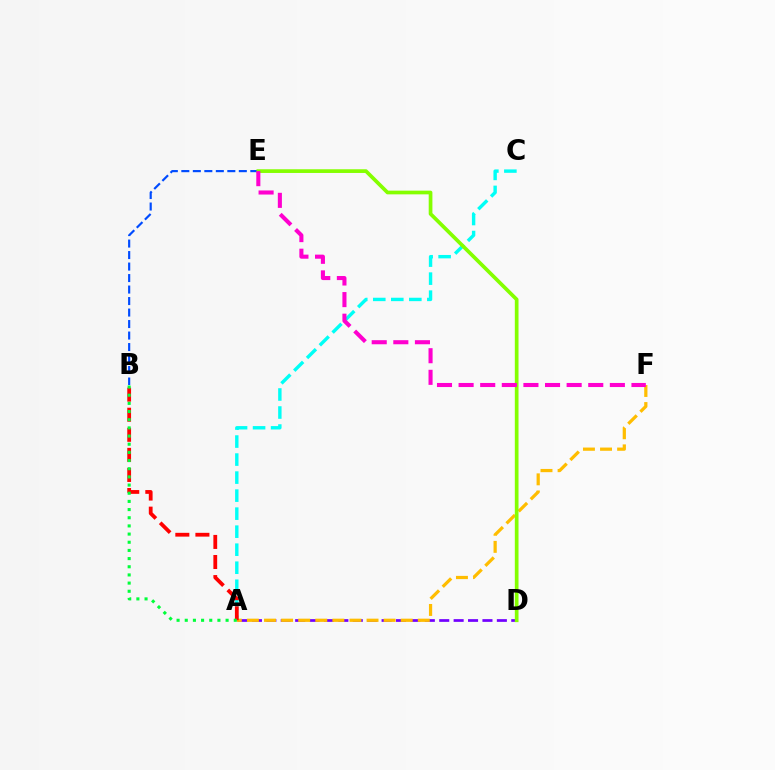{('A', 'D'): [{'color': '#7200ff', 'line_style': 'dashed', 'thickness': 1.96}], ('A', 'C'): [{'color': '#00fff6', 'line_style': 'dashed', 'thickness': 2.45}], ('A', 'F'): [{'color': '#ffbd00', 'line_style': 'dashed', 'thickness': 2.32}], ('B', 'E'): [{'color': '#004bff', 'line_style': 'dashed', 'thickness': 1.56}], ('D', 'E'): [{'color': '#84ff00', 'line_style': 'solid', 'thickness': 2.66}], ('A', 'B'): [{'color': '#ff0000', 'line_style': 'dashed', 'thickness': 2.73}, {'color': '#00ff39', 'line_style': 'dotted', 'thickness': 2.22}], ('E', 'F'): [{'color': '#ff00cf', 'line_style': 'dashed', 'thickness': 2.94}]}